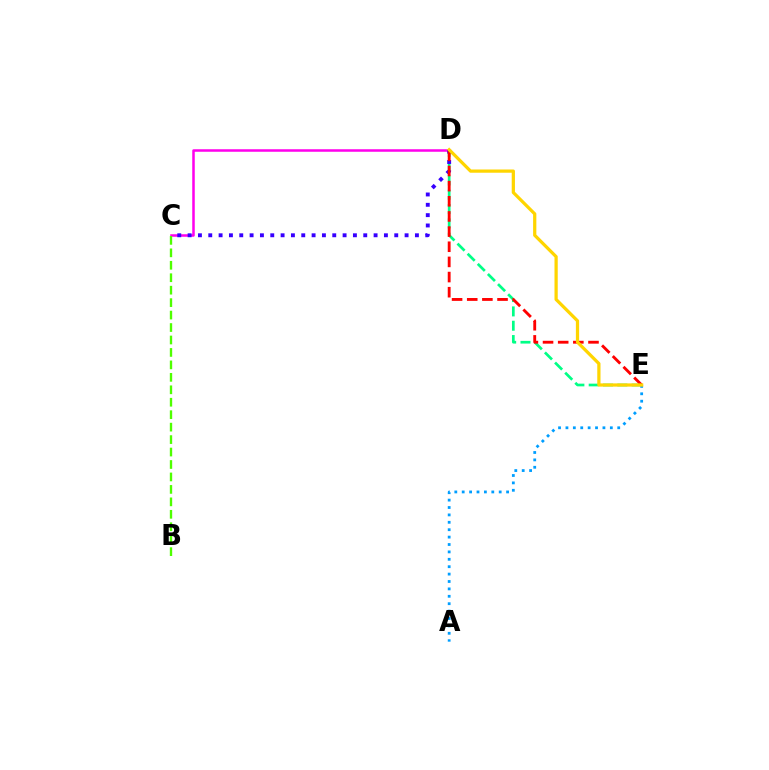{('D', 'E'): [{'color': '#00ff86', 'line_style': 'dashed', 'thickness': 1.95}, {'color': '#ff0000', 'line_style': 'dashed', 'thickness': 2.06}, {'color': '#ffd500', 'line_style': 'solid', 'thickness': 2.33}], ('C', 'D'): [{'color': '#ff00ed', 'line_style': 'solid', 'thickness': 1.82}, {'color': '#3700ff', 'line_style': 'dotted', 'thickness': 2.81}], ('A', 'E'): [{'color': '#009eff', 'line_style': 'dotted', 'thickness': 2.01}], ('B', 'C'): [{'color': '#4fff00', 'line_style': 'dashed', 'thickness': 1.69}]}